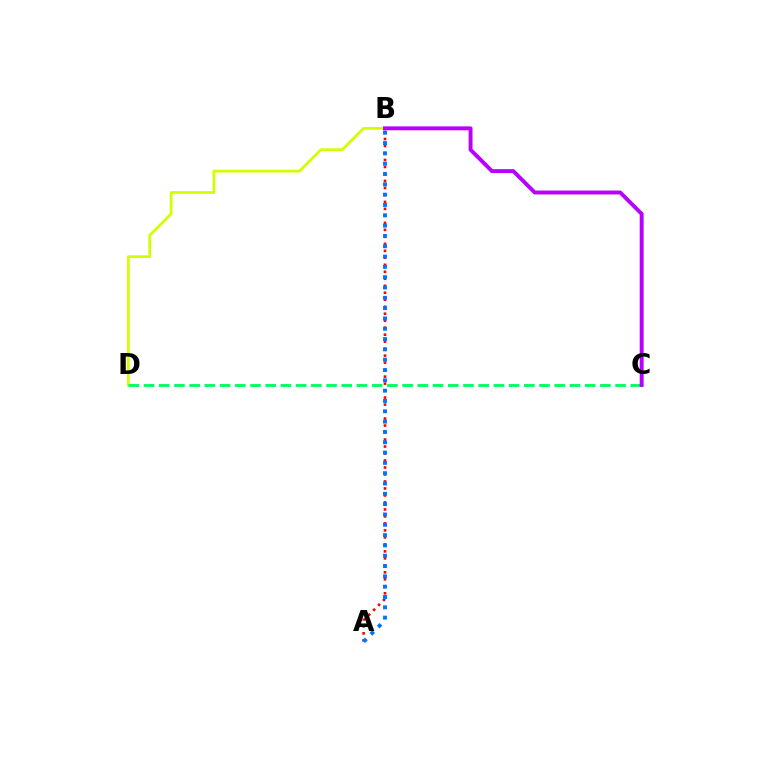{('B', 'D'): [{'color': '#d1ff00', 'line_style': 'solid', 'thickness': 1.99}], ('A', 'B'): [{'color': '#ff0000', 'line_style': 'dotted', 'thickness': 1.9}, {'color': '#0074ff', 'line_style': 'dotted', 'thickness': 2.8}], ('C', 'D'): [{'color': '#00ff5c', 'line_style': 'dashed', 'thickness': 2.07}], ('B', 'C'): [{'color': '#b900ff', 'line_style': 'solid', 'thickness': 2.82}]}